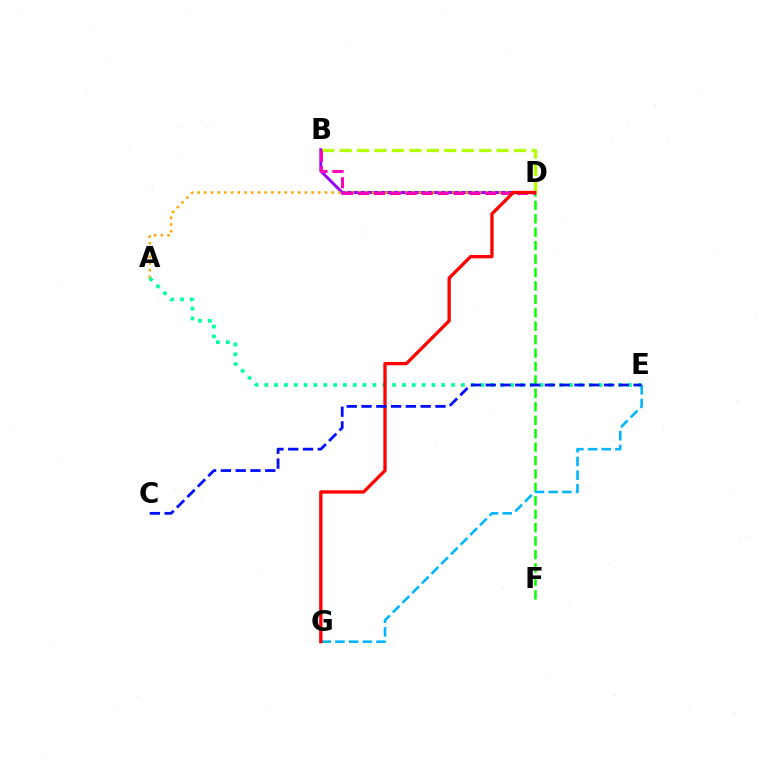{('B', 'D'): [{'color': '#9b00ff', 'line_style': 'solid', 'thickness': 2.14}, {'color': '#b3ff00', 'line_style': 'dashed', 'thickness': 2.37}, {'color': '#ff00bd', 'line_style': 'dashed', 'thickness': 2.16}], ('A', 'D'): [{'color': '#ffa500', 'line_style': 'dotted', 'thickness': 1.82}], ('D', 'F'): [{'color': '#08ff00', 'line_style': 'dashed', 'thickness': 1.82}], ('E', 'G'): [{'color': '#00b5ff', 'line_style': 'dashed', 'thickness': 1.86}], ('A', 'E'): [{'color': '#00ff9d', 'line_style': 'dotted', 'thickness': 2.67}], ('D', 'G'): [{'color': '#ff0000', 'line_style': 'solid', 'thickness': 2.38}], ('C', 'E'): [{'color': '#0010ff', 'line_style': 'dashed', 'thickness': 2.01}]}